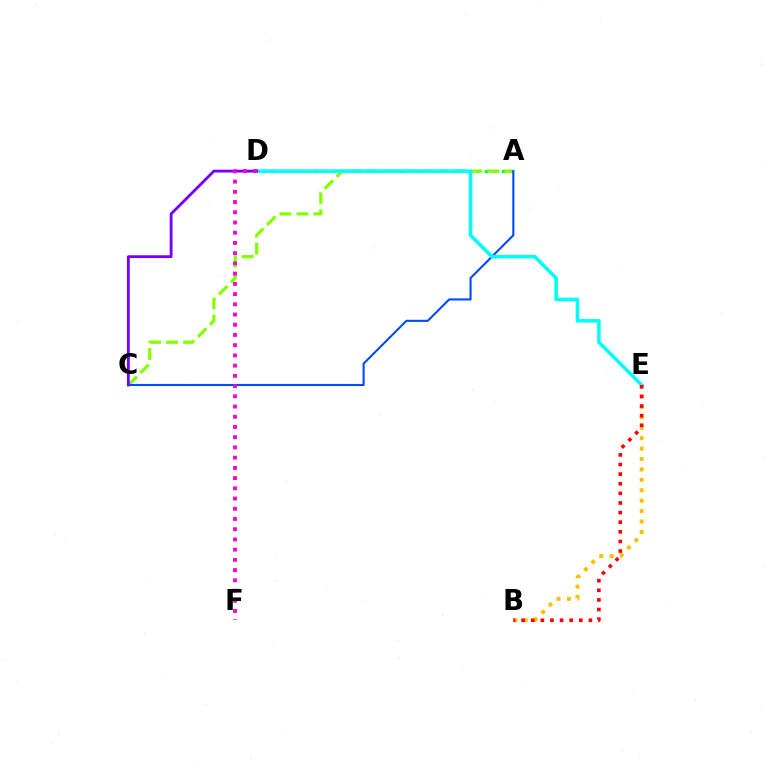{('A', 'D'): [{'color': '#00ff39', 'line_style': 'dotted', 'thickness': 2.31}], ('A', 'C'): [{'color': '#84ff00', 'line_style': 'dashed', 'thickness': 2.31}, {'color': '#004bff', 'line_style': 'solid', 'thickness': 1.51}], ('B', 'E'): [{'color': '#ffbd00', 'line_style': 'dotted', 'thickness': 2.83}, {'color': '#ff0000', 'line_style': 'dotted', 'thickness': 2.61}], ('D', 'E'): [{'color': '#00fff6', 'line_style': 'solid', 'thickness': 2.55}], ('C', 'D'): [{'color': '#7200ff', 'line_style': 'solid', 'thickness': 2.03}], ('D', 'F'): [{'color': '#ff00cf', 'line_style': 'dotted', 'thickness': 2.78}]}